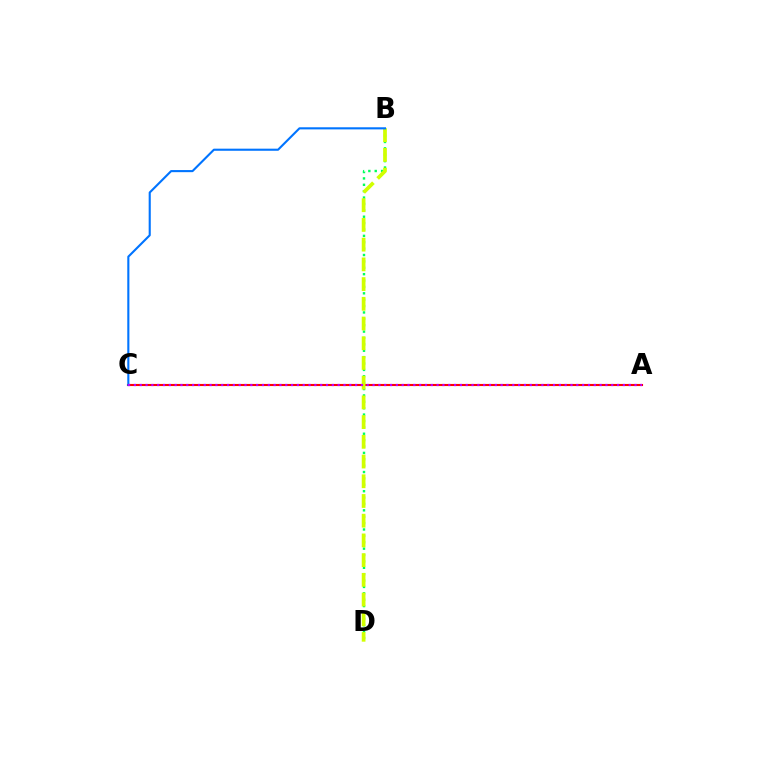{('A', 'C'): [{'color': '#ff0000', 'line_style': 'solid', 'thickness': 1.52}, {'color': '#b900ff', 'line_style': 'dotted', 'thickness': 1.58}], ('B', 'D'): [{'color': '#00ff5c', 'line_style': 'dotted', 'thickness': 1.73}, {'color': '#d1ff00', 'line_style': 'dashed', 'thickness': 2.68}], ('B', 'C'): [{'color': '#0074ff', 'line_style': 'solid', 'thickness': 1.52}]}